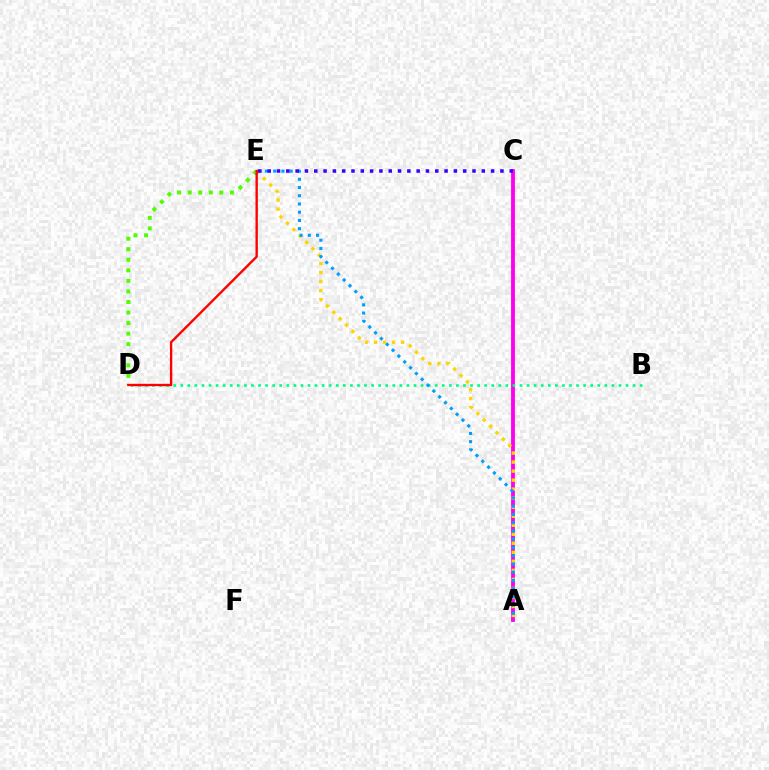{('A', 'C'): [{'color': '#ff00ed', 'line_style': 'solid', 'thickness': 2.76}], ('B', 'D'): [{'color': '#00ff86', 'line_style': 'dotted', 'thickness': 1.92}], ('A', 'E'): [{'color': '#ffd500', 'line_style': 'dotted', 'thickness': 2.45}, {'color': '#009eff', 'line_style': 'dotted', 'thickness': 2.24}], ('D', 'E'): [{'color': '#4fff00', 'line_style': 'dotted', 'thickness': 2.87}, {'color': '#ff0000', 'line_style': 'solid', 'thickness': 1.7}], ('C', 'E'): [{'color': '#3700ff', 'line_style': 'dotted', 'thickness': 2.53}]}